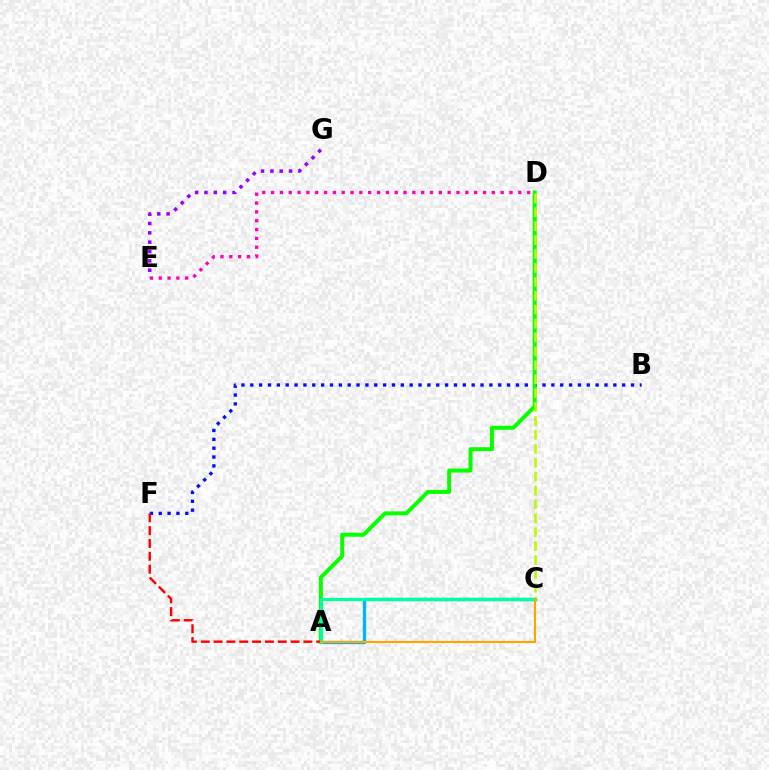{('B', 'F'): [{'color': '#0010ff', 'line_style': 'dotted', 'thickness': 2.41}], ('D', 'E'): [{'color': '#ff00bd', 'line_style': 'dotted', 'thickness': 2.4}], ('A', 'D'): [{'color': '#08ff00', 'line_style': 'solid', 'thickness': 2.87}], ('A', 'F'): [{'color': '#ff0000', 'line_style': 'dashed', 'thickness': 1.74}], ('E', 'G'): [{'color': '#9b00ff', 'line_style': 'dotted', 'thickness': 2.54}], ('A', 'C'): [{'color': '#00b5ff', 'line_style': 'solid', 'thickness': 2.4}, {'color': '#00ff9d', 'line_style': 'solid', 'thickness': 2.29}, {'color': '#ffa500', 'line_style': 'solid', 'thickness': 1.54}], ('C', 'D'): [{'color': '#b3ff00', 'line_style': 'dashed', 'thickness': 1.89}]}